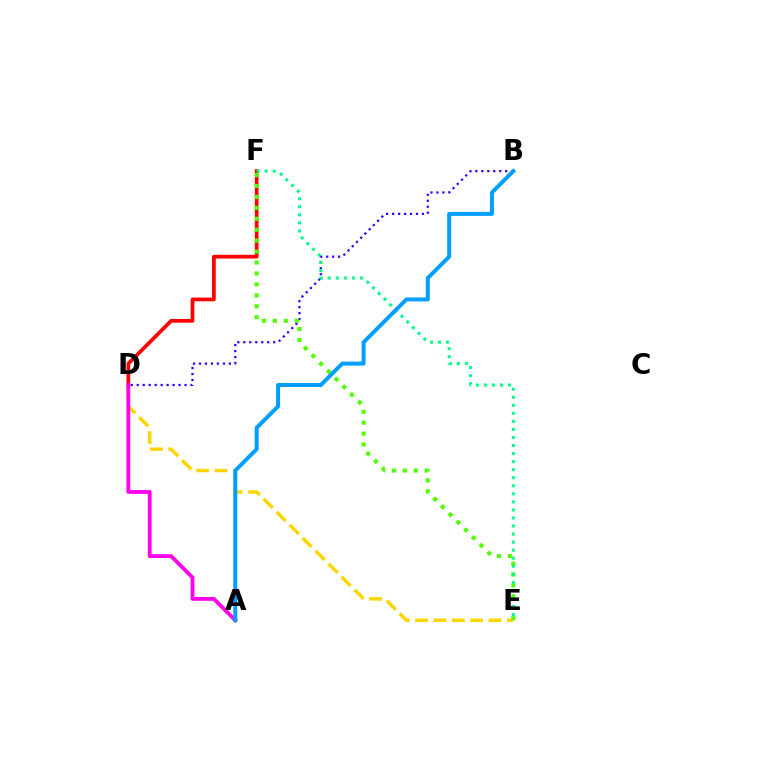{('D', 'F'): [{'color': '#ff0000', 'line_style': 'solid', 'thickness': 2.68}], ('D', 'E'): [{'color': '#ffd500', 'line_style': 'dashed', 'thickness': 2.49}], ('B', 'D'): [{'color': '#3700ff', 'line_style': 'dotted', 'thickness': 1.62}], ('E', 'F'): [{'color': '#4fff00', 'line_style': 'dotted', 'thickness': 2.97}, {'color': '#00ff86', 'line_style': 'dotted', 'thickness': 2.19}], ('A', 'D'): [{'color': '#ff00ed', 'line_style': 'solid', 'thickness': 2.74}], ('A', 'B'): [{'color': '#009eff', 'line_style': 'solid', 'thickness': 2.87}]}